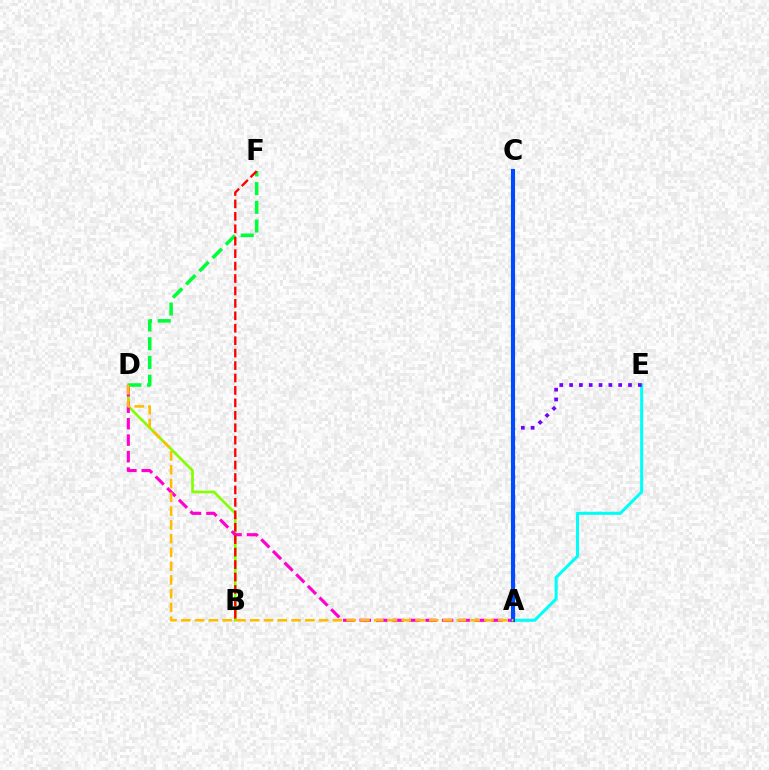{('A', 'E'): [{'color': '#00fff6', 'line_style': 'solid', 'thickness': 2.19}, {'color': '#7200ff', 'line_style': 'dotted', 'thickness': 2.67}], ('B', 'D'): [{'color': '#84ff00', 'line_style': 'solid', 'thickness': 1.92}], ('A', 'D'): [{'color': '#ff00cf', 'line_style': 'dashed', 'thickness': 2.24}, {'color': '#ffbd00', 'line_style': 'dashed', 'thickness': 1.87}], ('A', 'C'): [{'color': '#004bff', 'line_style': 'solid', 'thickness': 2.96}], ('D', 'F'): [{'color': '#00ff39', 'line_style': 'dashed', 'thickness': 2.54}], ('B', 'F'): [{'color': '#ff0000', 'line_style': 'dashed', 'thickness': 1.69}]}